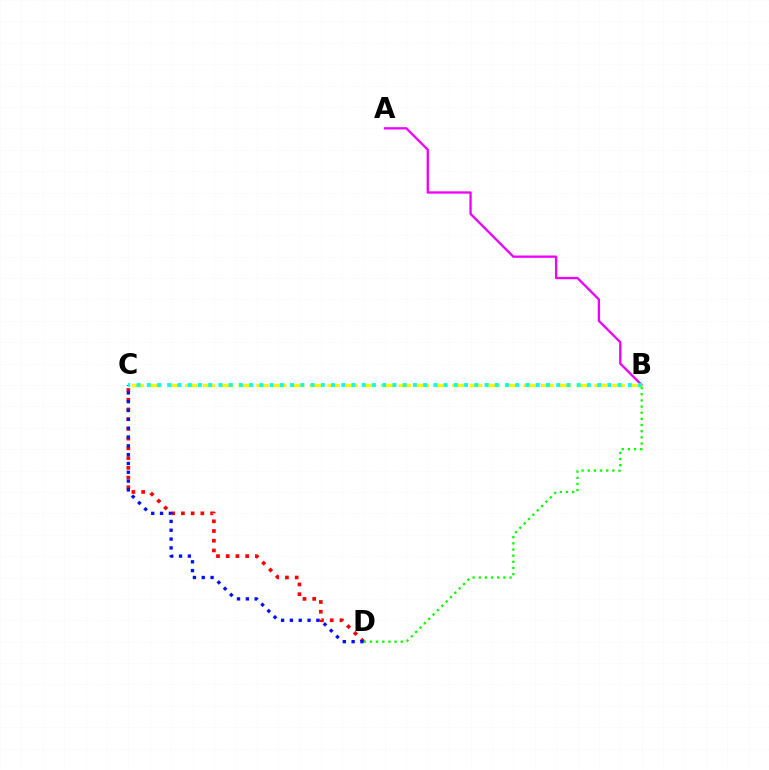{('A', 'B'): [{'color': '#ee00ff', 'line_style': 'solid', 'thickness': 1.67}], ('C', 'D'): [{'color': '#ff0000', 'line_style': 'dotted', 'thickness': 2.64}, {'color': '#0010ff', 'line_style': 'dotted', 'thickness': 2.4}], ('B', 'D'): [{'color': '#08ff00', 'line_style': 'dotted', 'thickness': 1.67}], ('B', 'C'): [{'color': '#fcf500', 'line_style': 'dashed', 'thickness': 2.42}, {'color': '#00fff6', 'line_style': 'dotted', 'thickness': 2.78}]}